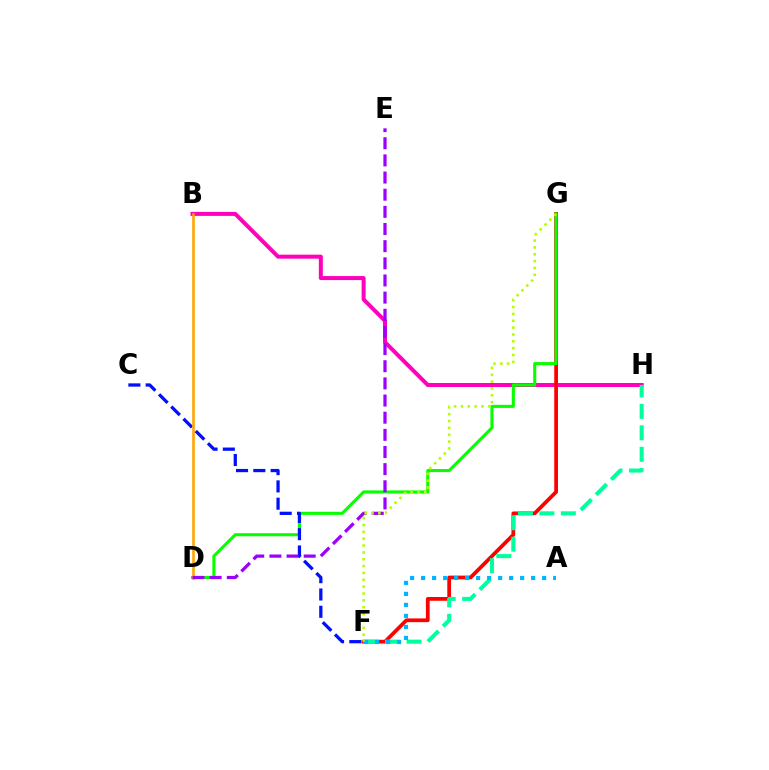{('B', 'H'): [{'color': '#ff00bd', 'line_style': 'solid', 'thickness': 2.88}], ('F', 'G'): [{'color': '#ff0000', 'line_style': 'solid', 'thickness': 2.7}, {'color': '#b3ff00', 'line_style': 'dotted', 'thickness': 1.86}], ('F', 'H'): [{'color': '#00ff9d', 'line_style': 'dashed', 'thickness': 2.92}], ('D', 'G'): [{'color': '#08ff00', 'line_style': 'solid', 'thickness': 2.22}], ('C', 'F'): [{'color': '#0010ff', 'line_style': 'dashed', 'thickness': 2.35}], ('B', 'D'): [{'color': '#ffa500', 'line_style': 'solid', 'thickness': 1.87}], ('D', 'E'): [{'color': '#9b00ff', 'line_style': 'dashed', 'thickness': 2.33}], ('A', 'F'): [{'color': '#00b5ff', 'line_style': 'dotted', 'thickness': 2.99}]}